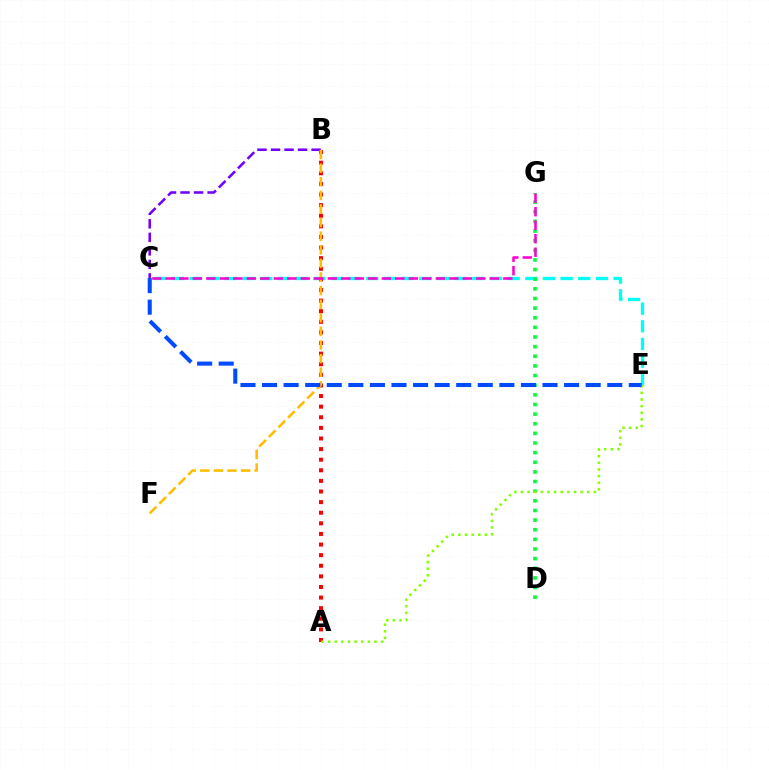{('C', 'E'): [{'color': '#00fff6', 'line_style': 'dashed', 'thickness': 2.4}, {'color': '#004bff', 'line_style': 'dashed', 'thickness': 2.93}], ('D', 'G'): [{'color': '#00ff39', 'line_style': 'dotted', 'thickness': 2.62}], ('B', 'C'): [{'color': '#7200ff', 'line_style': 'dashed', 'thickness': 1.84}], ('A', 'B'): [{'color': '#ff0000', 'line_style': 'dotted', 'thickness': 2.88}], ('B', 'F'): [{'color': '#ffbd00', 'line_style': 'dashed', 'thickness': 1.85}], ('C', 'G'): [{'color': '#ff00cf', 'line_style': 'dashed', 'thickness': 1.83}], ('A', 'E'): [{'color': '#84ff00', 'line_style': 'dotted', 'thickness': 1.8}]}